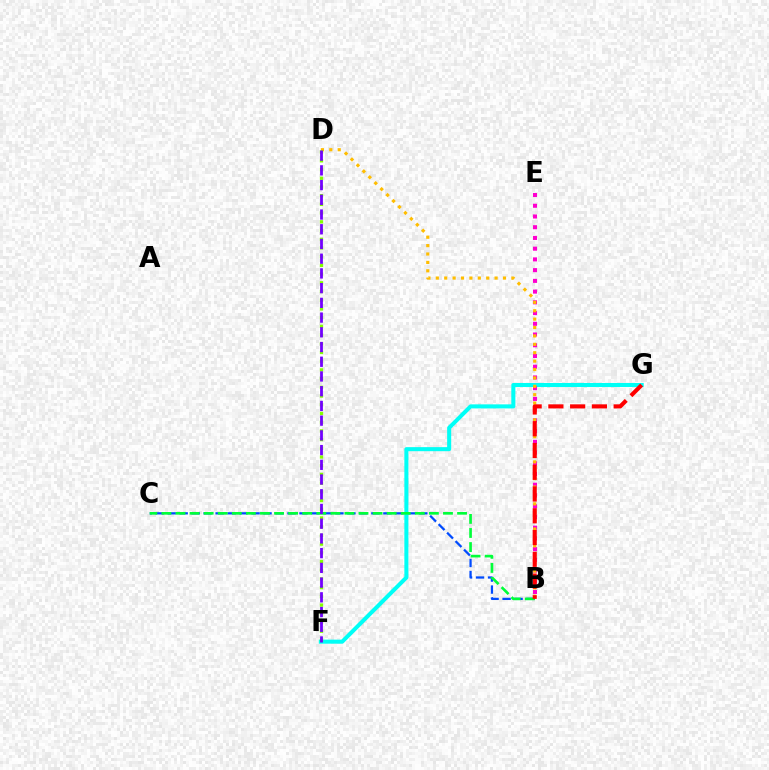{('B', 'C'): [{'color': '#004bff', 'line_style': 'dashed', 'thickness': 1.63}, {'color': '#00ff39', 'line_style': 'dashed', 'thickness': 1.91}], ('F', 'G'): [{'color': '#00fff6', 'line_style': 'solid', 'thickness': 2.92}], ('B', 'E'): [{'color': '#ff00cf', 'line_style': 'dotted', 'thickness': 2.92}], ('B', 'D'): [{'color': '#ffbd00', 'line_style': 'dotted', 'thickness': 2.28}], ('B', 'G'): [{'color': '#ff0000', 'line_style': 'dashed', 'thickness': 2.96}], ('D', 'F'): [{'color': '#84ff00', 'line_style': 'dotted', 'thickness': 2.37}, {'color': '#7200ff', 'line_style': 'dashed', 'thickness': 2.0}]}